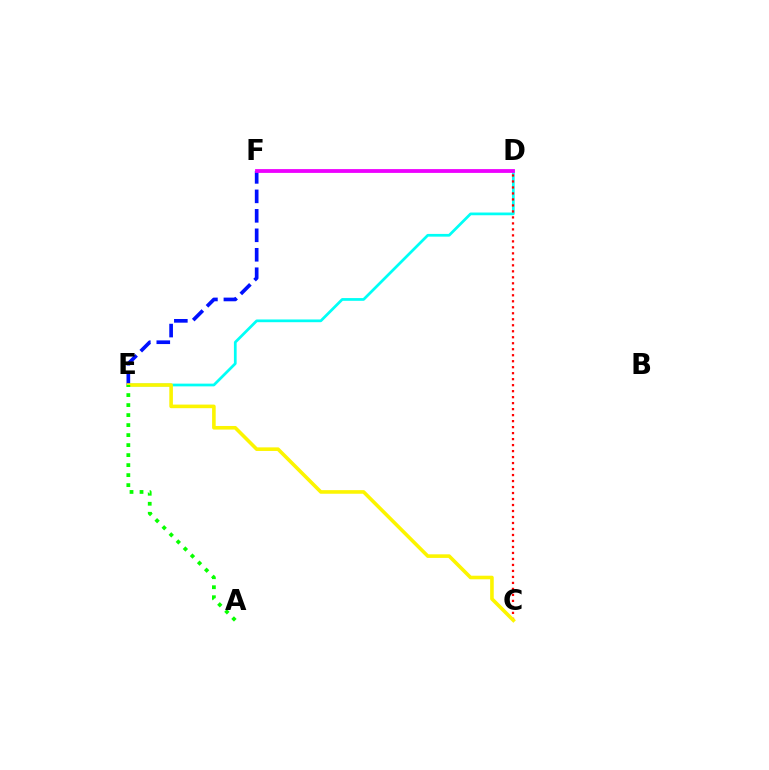{('D', 'E'): [{'color': '#00fff6', 'line_style': 'solid', 'thickness': 1.97}], ('E', 'F'): [{'color': '#0010ff', 'line_style': 'dashed', 'thickness': 2.65}], ('C', 'D'): [{'color': '#ff0000', 'line_style': 'dotted', 'thickness': 1.63}], ('C', 'E'): [{'color': '#fcf500', 'line_style': 'solid', 'thickness': 2.59}], ('A', 'E'): [{'color': '#08ff00', 'line_style': 'dotted', 'thickness': 2.72}], ('D', 'F'): [{'color': '#ee00ff', 'line_style': 'solid', 'thickness': 2.74}]}